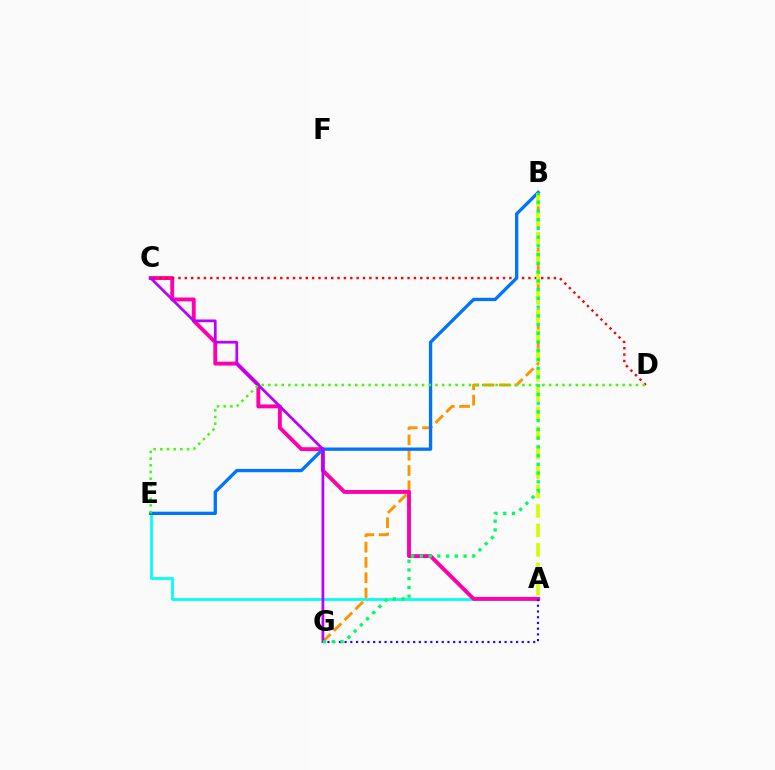{('A', 'E'): [{'color': '#00fff6', 'line_style': 'solid', 'thickness': 1.99}], ('B', 'G'): [{'color': '#ff9400', 'line_style': 'dashed', 'thickness': 2.08}, {'color': '#00ff5c', 'line_style': 'dotted', 'thickness': 2.37}], ('A', 'C'): [{'color': '#ff00ac', 'line_style': 'solid', 'thickness': 2.81}], ('C', 'D'): [{'color': '#ff0000', 'line_style': 'dotted', 'thickness': 1.73}], ('B', 'E'): [{'color': '#0074ff', 'line_style': 'solid', 'thickness': 2.38}], ('A', 'B'): [{'color': '#d1ff00', 'line_style': 'dashed', 'thickness': 2.64}], ('A', 'G'): [{'color': '#2500ff', 'line_style': 'dotted', 'thickness': 1.55}], ('C', 'G'): [{'color': '#b900ff', 'line_style': 'solid', 'thickness': 1.96}], ('D', 'E'): [{'color': '#3dff00', 'line_style': 'dotted', 'thickness': 1.82}]}